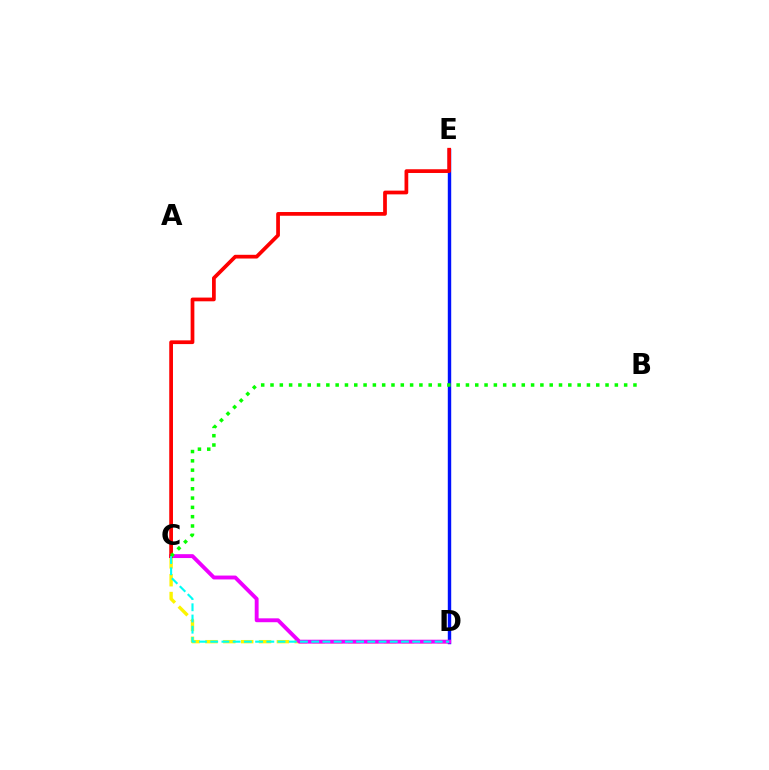{('C', 'D'): [{'color': '#fcf500', 'line_style': 'dashed', 'thickness': 2.43}, {'color': '#ee00ff', 'line_style': 'solid', 'thickness': 2.79}, {'color': '#00fff6', 'line_style': 'dashed', 'thickness': 1.52}], ('D', 'E'): [{'color': '#0010ff', 'line_style': 'solid', 'thickness': 2.46}], ('C', 'E'): [{'color': '#ff0000', 'line_style': 'solid', 'thickness': 2.69}], ('B', 'C'): [{'color': '#08ff00', 'line_style': 'dotted', 'thickness': 2.53}]}